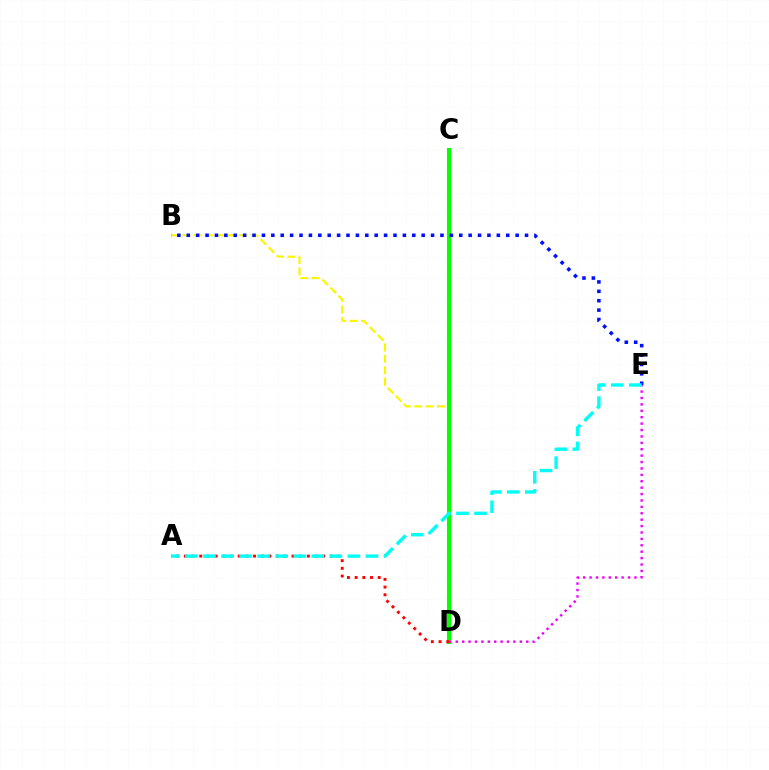{('B', 'D'): [{'color': '#fcf500', 'line_style': 'dashed', 'thickness': 1.55}], ('C', 'D'): [{'color': '#08ff00', 'line_style': 'solid', 'thickness': 2.96}], ('A', 'D'): [{'color': '#ff0000', 'line_style': 'dotted', 'thickness': 2.09}], ('B', 'E'): [{'color': '#0010ff', 'line_style': 'dotted', 'thickness': 2.55}], ('D', 'E'): [{'color': '#ee00ff', 'line_style': 'dotted', 'thickness': 1.74}], ('A', 'E'): [{'color': '#00fff6', 'line_style': 'dashed', 'thickness': 2.45}]}